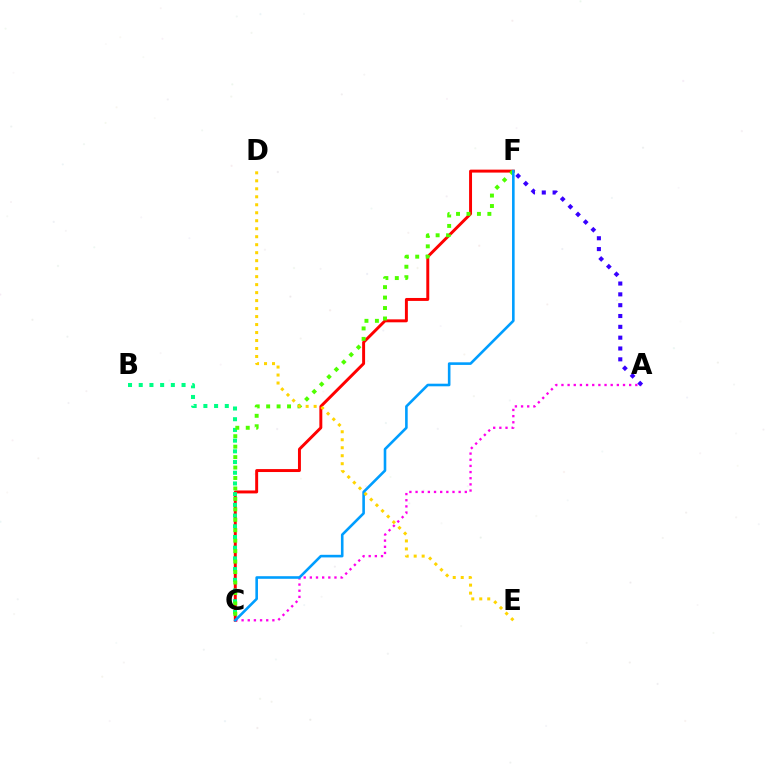{('A', 'C'): [{'color': '#ff00ed', 'line_style': 'dotted', 'thickness': 1.67}], ('C', 'F'): [{'color': '#ff0000', 'line_style': 'solid', 'thickness': 2.12}, {'color': '#4fff00', 'line_style': 'dotted', 'thickness': 2.84}, {'color': '#009eff', 'line_style': 'solid', 'thickness': 1.87}], ('B', 'C'): [{'color': '#00ff86', 'line_style': 'dotted', 'thickness': 2.91}], ('A', 'F'): [{'color': '#3700ff', 'line_style': 'dotted', 'thickness': 2.94}], ('D', 'E'): [{'color': '#ffd500', 'line_style': 'dotted', 'thickness': 2.17}]}